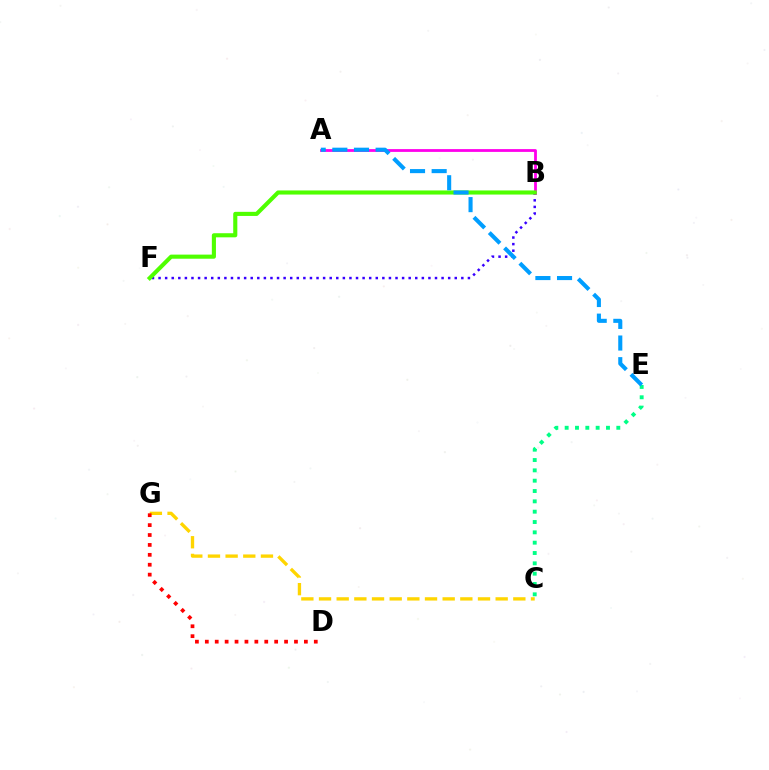{('B', 'F'): [{'color': '#3700ff', 'line_style': 'dotted', 'thickness': 1.79}, {'color': '#4fff00', 'line_style': 'solid', 'thickness': 2.96}], ('A', 'B'): [{'color': '#ff00ed', 'line_style': 'solid', 'thickness': 2.01}], ('C', 'G'): [{'color': '#ffd500', 'line_style': 'dashed', 'thickness': 2.4}], ('D', 'G'): [{'color': '#ff0000', 'line_style': 'dotted', 'thickness': 2.69}], ('C', 'E'): [{'color': '#00ff86', 'line_style': 'dotted', 'thickness': 2.81}], ('A', 'E'): [{'color': '#009eff', 'line_style': 'dashed', 'thickness': 2.94}]}